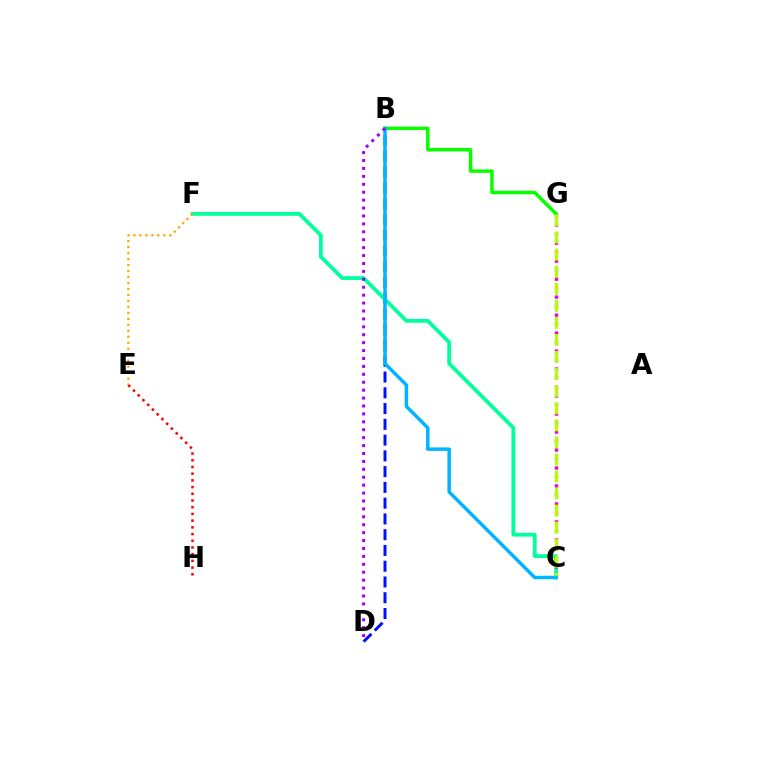{('B', 'D'): [{'color': '#0010ff', 'line_style': 'dashed', 'thickness': 2.14}, {'color': '#9b00ff', 'line_style': 'dotted', 'thickness': 2.15}], ('C', 'F'): [{'color': '#00ff9d', 'line_style': 'solid', 'thickness': 2.73}], ('C', 'G'): [{'color': '#ff00bd', 'line_style': 'dotted', 'thickness': 2.44}, {'color': '#b3ff00', 'line_style': 'dashed', 'thickness': 2.32}], ('B', 'G'): [{'color': '#08ff00', 'line_style': 'solid', 'thickness': 2.49}], ('B', 'C'): [{'color': '#00b5ff', 'line_style': 'solid', 'thickness': 2.49}], ('E', 'H'): [{'color': '#ff0000', 'line_style': 'dotted', 'thickness': 1.82}], ('E', 'F'): [{'color': '#ffa500', 'line_style': 'dotted', 'thickness': 1.62}]}